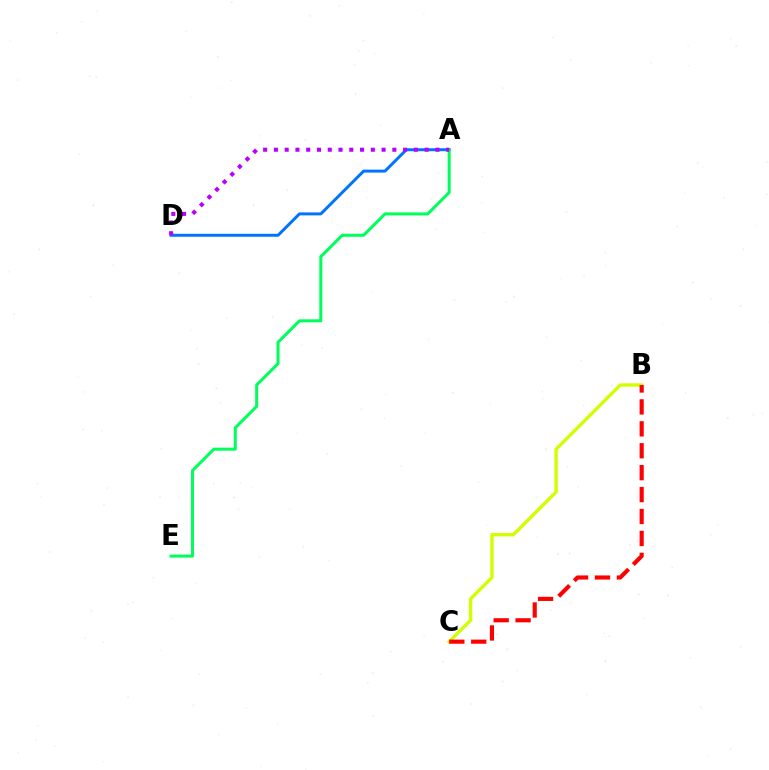{('A', 'D'): [{'color': '#0074ff', 'line_style': 'solid', 'thickness': 2.13}, {'color': '#b900ff', 'line_style': 'dotted', 'thickness': 2.93}], ('A', 'E'): [{'color': '#00ff5c', 'line_style': 'solid', 'thickness': 2.18}], ('B', 'C'): [{'color': '#d1ff00', 'line_style': 'solid', 'thickness': 2.42}, {'color': '#ff0000', 'line_style': 'dashed', 'thickness': 2.98}]}